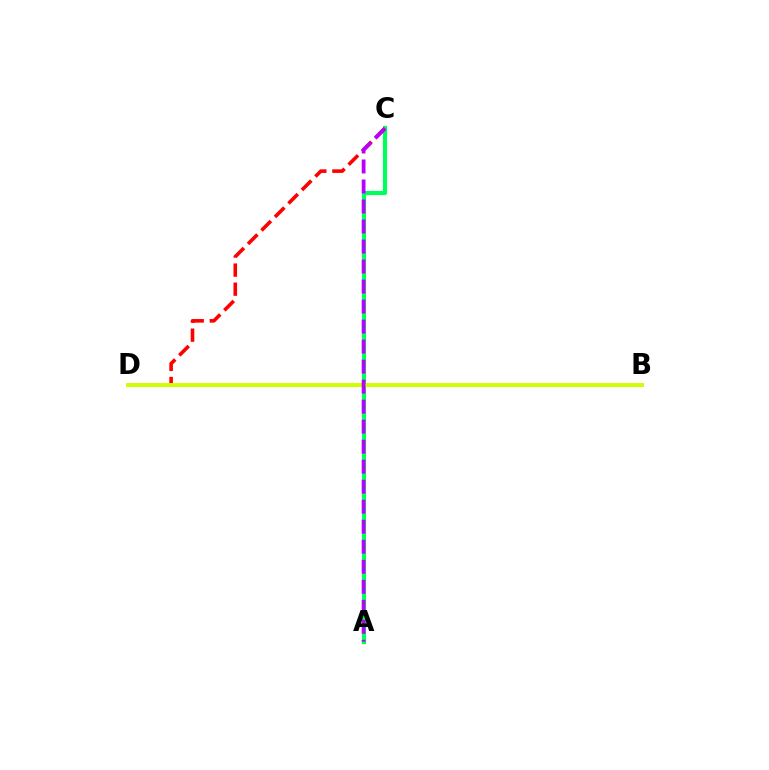{('A', 'C'): [{'color': '#00ff5c', 'line_style': 'solid', 'thickness': 2.99}, {'color': '#b900ff', 'line_style': 'dashed', 'thickness': 2.72}], ('C', 'D'): [{'color': '#ff0000', 'line_style': 'dashed', 'thickness': 2.59}], ('B', 'D'): [{'color': '#0074ff', 'line_style': 'solid', 'thickness': 2.14}, {'color': '#d1ff00', 'line_style': 'solid', 'thickness': 2.85}]}